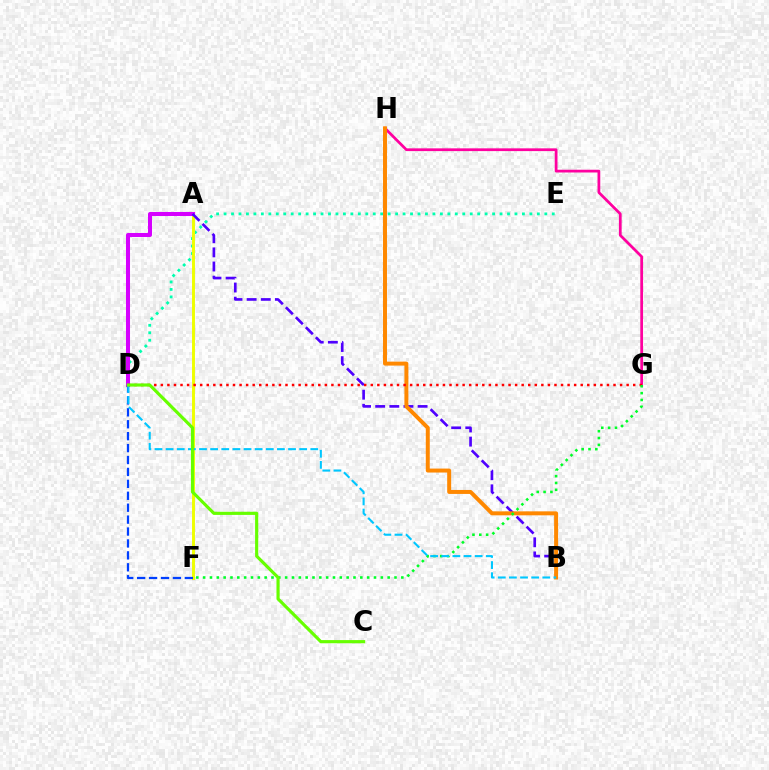{('G', 'H'): [{'color': '#ff00a0', 'line_style': 'solid', 'thickness': 1.98}], ('D', 'E'): [{'color': '#00ffaf', 'line_style': 'dotted', 'thickness': 2.03}], ('A', 'F'): [{'color': '#eeff00', 'line_style': 'solid', 'thickness': 2.12}], ('A', 'D'): [{'color': '#d600ff', 'line_style': 'solid', 'thickness': 2.91}], ('A', 'B'): [{'color': '#4f00ff', 'line_style': 'dashed', 'thickness': 1.92}], ('B', 'H'): [{'color': '#ff8800', 'line_style': 'solid', 'thickness': 2.86}], ('D', 'G'): [{'color': '#ff0000', 'line_style': 'dotted', 'thickness': 1.78}], ('D', 'F'): [{'color': '#003fff', 'line_style': 'dashed', 'thickness': 1.62}], ('F', 'G'): [{'color': '#00ff27', 'line_style': 'dotted', 'thickness': 1.86}], ('B', 'D'): [{'color': '#00c7ff', 'line_style': 'dashed', 'thickness': 1.51}], ('C', 'D'): [{'color': '#66ff00', 'line_style': 'solid', 'thickness': 2.27}]}